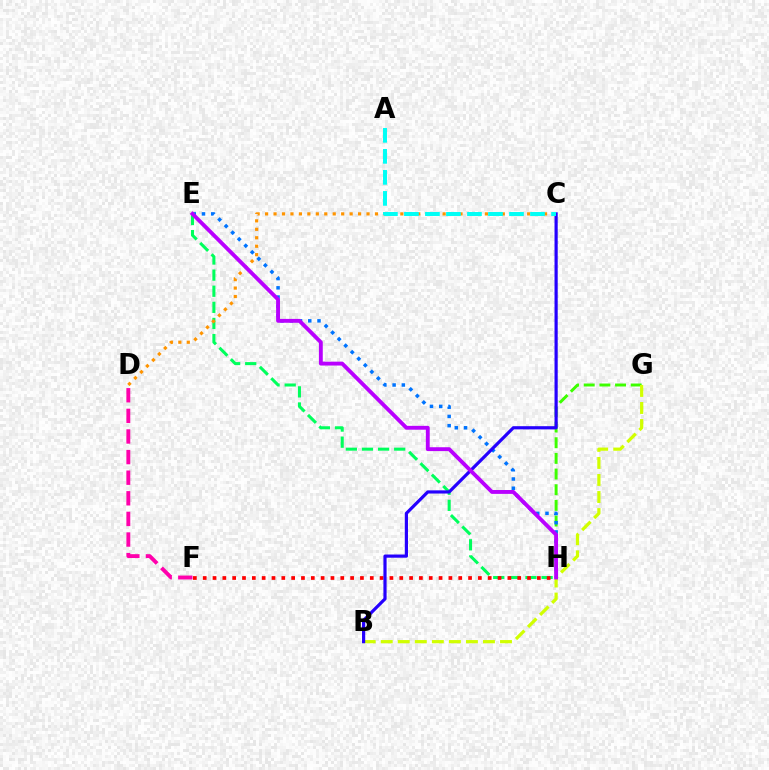{('E', 'H'): [{'color': '#00ff5c', 'line_style': 'dashed', 'thickness': 2.19}, {'color': '#0074ff', 'line_style': 'dotted', 'thickness': 2.51}, {'color': '#b900ff', 'line_style': 'solid', 'thickness': 2.78}], ('G', 'H'): [{'color': '#3dff00', 'line_style': 'dashed', 'thickness': 2.13}], ('D', 'F'): [{'color': '#ff00ac', 'line_style': 'dashed', 'thickness': 2.8}], ('F', 'H'): [{'color': '#ff0000', 'line_style': 'dotted', 'thickness': 2.67}], ('B', 'G'): [{'color': '#d1ff00', 'line_style': 'dashed', 'thickness': 2.31}], ('C', 'D'): [{'color': '#ff9400', 'line_style': 'dotted', 'thickness': 2.3}], ('B', 'C'): [{'color': '#2500ff', 'line_style': 'solid', 'thickness': 2.29}], ('A', 'C'): [{'color': '#00fff6', 'line_style': 'dashed', 'thickness': 2.86}]}